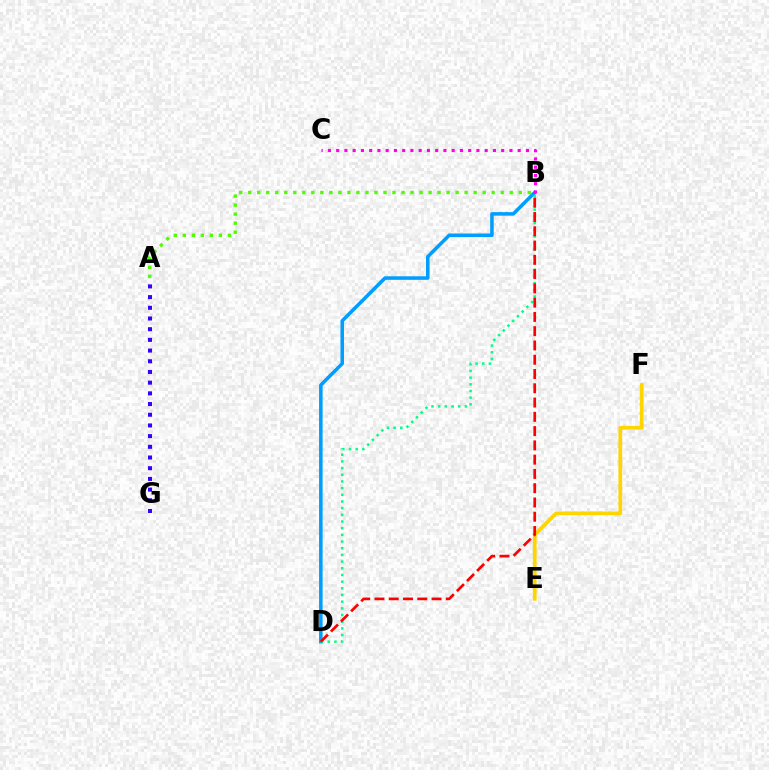{('A', 'B'): [{'color': '#4fff00', 'line_style': 'dotted', 'thickness': 2.45}], ('B', 'D'): [{'color': '#009eff', 'line_style': 'solid', 'thickness': 2.55}, {'color': '#00ff86', 'line_style': 'dotted', 'thickness': 1.81}, {'color': '#ff0000', 'line_style': 'dashed', 'thickness': 1.94}], ('E', 'F'): [{'color': '#ffd500', 'line_style': 'solid', 'thickness': 2.67}], ('A', 'G'): [{'color': '#3700ff', 'line_style': 'dotted', 'thickness': 2.91}], ('B', 'C'): [{'color': '#ff00ed', 'line_style': 'dotted', 'thickness': 2.24}]}